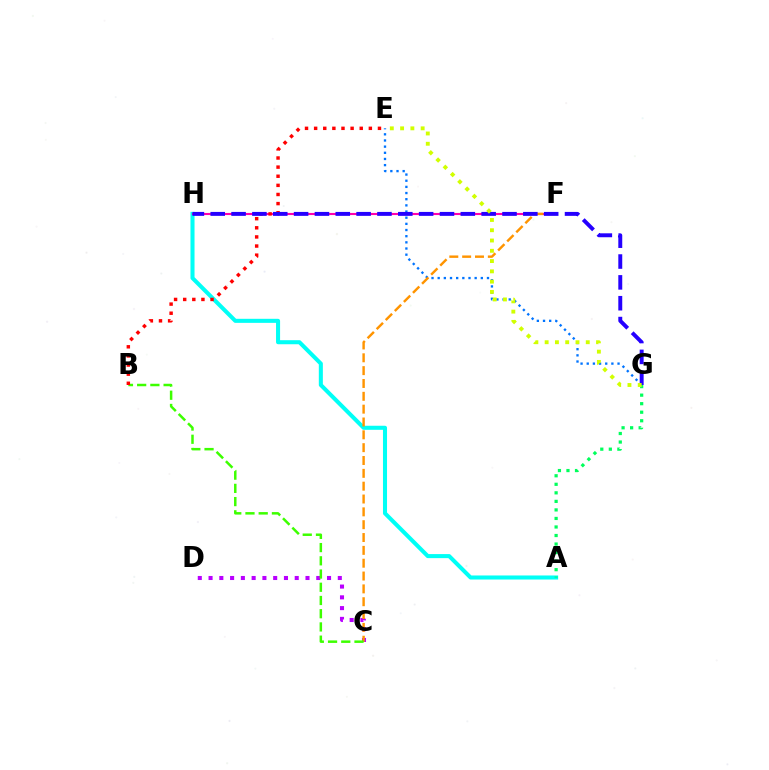{('C', 'D'): [{'color': '#b900ff', 'line_style': 'dotted', 'thickness': 2.93}], ('A', 'H'): [{'color': '#00fff6', 'line_style': 'solid', 'thickness': 2.92}], ('E', 'G'): [{'color': '#0074ff', 'line_style': 'dotted', 'thickness': 1.67}, {'color': '#d1ff00', 'line_style': 'dotted', 'thickness': 2.79}], ('F', 'H'): [{'color': '#ff00ac', 'line_style': 'solid', 'thickness': 1.52}], ('C', 'F'): [{'color': '#ff9400', 'line_style': 'dashed', 'thickness': 1.74}], ('A', 'G'): [{'color': '#00ff5c', 'line_style': 'dotted', 'thickness': 2.32}], ('B', 'C'): [{'color': '#3dff00', 'line_style': 'dashed', 'thickness': 1.8}], ('B', 'E'): [{'color': '#ff0000', 'line_style': 'dotted', 'thickness': 2.48}], ('G', 'H'): [{'color': '#2500ff', 'line_style': 'dashed', 'thickness': 2.83}]}